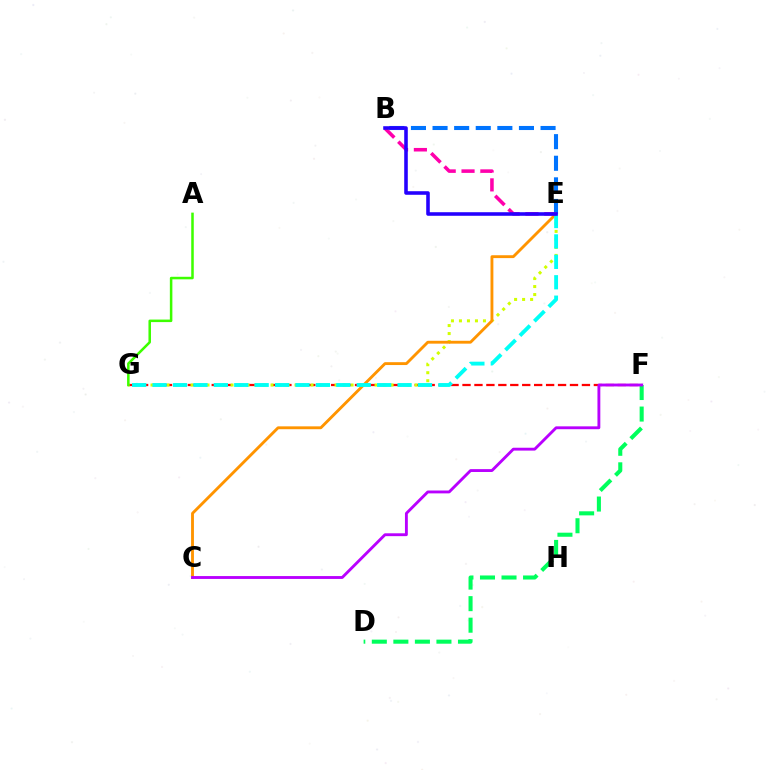{('F', 'G'): [{'color': '#ff0000', 'line_style': 'dashed', 'thickness': 1.62}], ('E', 'G'): [{'color': '#d1ff00', 'line_style': 'dotted', 'thickness': 2.17}, {'color': '#00fff6', 'line_style': 'dashed', 'thickness': 2.77}], ('C', 'E'): [{'color': '#ff9400', 'line_style': 'solid', 'thickness': 2.06}], ('D', 'F'): [{'color': '#00ff5c', 'line_style': 'dashed', 'thickness': 2.93}], ('B', 'E'): [{'color': '#0074ff', 'line_style': 'dashed', 'thickness': 2.93}, {'color': '#ff00ac', 'line_style': 'dashed', 'thickness': 2.56}, {'color': '#2500ff', 'line_style': 'solid', 'thickness': 2.57}], ('C', 'F'): [{'color': '#b900ff', 'line_style': 'solid', 'thickness': 2.06}], ('A', 'G'): [{'color': '#3dff00', 'line_style': 'solid', 'thickness': 1.82}]}